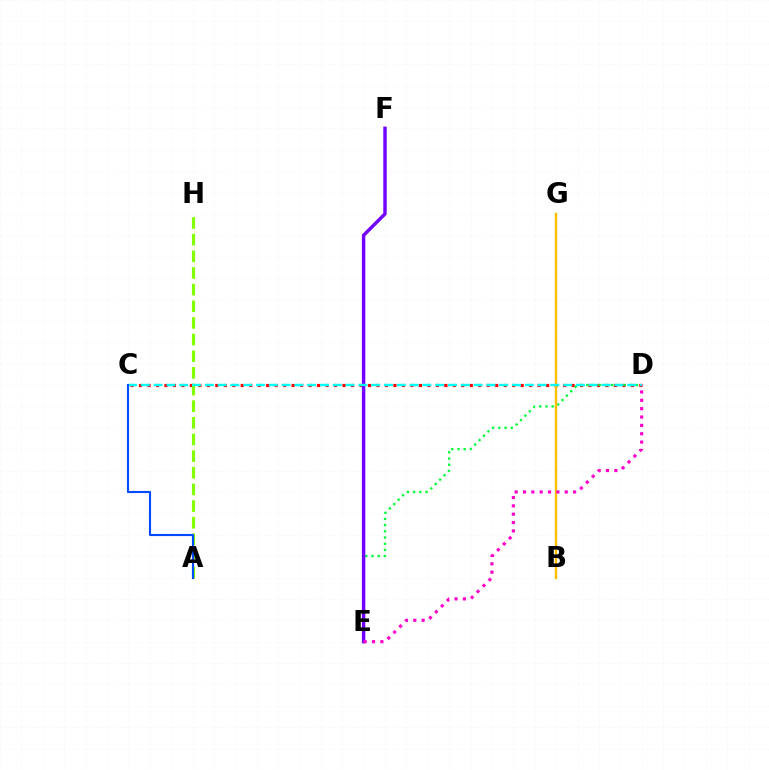{('C', 'D'): [{'color': '#ff0000', 'line_style': 'dotted', 'thickness': 2.3}, {'color': '#00fff6', 'line_style': 'dashed', 'thickness': 1.74}], ('D', 'E'): [{'color': '#00ff39', 'line_style': 'dotted', 'thickness': 1.69}, {'color': '#ff00cf', 'line_style': 'dotted', 'thickness': 2.27}], ('B', 'G'): [{'color': '#ffbd00', 'line_style': 'solid', 'thickness': 1.7}], ('A', 'H'): [{'color': '#84ff00', 'line_style': 'dashed', 'thickness': 2.26}], ('E', 'F'): [{'color': '#7200ff', 'line_style': 'solid', 'thickness': 2.46}], ('A', 'C'): [{'color': '#004bff', 'line_style': 'solid', 'thickness': 1.53}]}